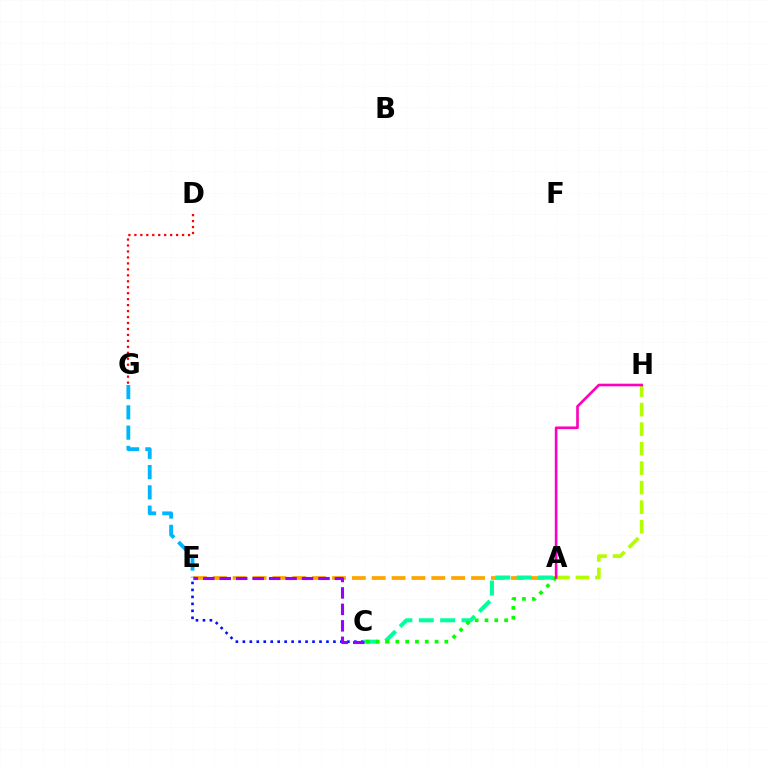{('C', 'E'): [{'color': '#0010ff', 'line_style': 'dotted', 'thickness': 1.89}, {'color': '#9b00ff', 'line_style': 'dashed', 'thickness': 2.24}], ('A', 'E'): [{'color': '#ffa500', 'line_style': 'dashed', 'thickness': 2.7}], ('A', 'C'): [{'color': '#00ff9d', 'line_style': 'dashed', 'thickness': 2.9}, {'color': '#08ff00', 'line_style': 'dotted', 'thickness': 2.66}], ('A', 'H'): [{'color': '#b3ff00', 'line_style': 'dashed', 'thickness': 2.65}, {'color': '#ff00bd', 'line_style': 'solid', 'thickness': 1.9}], ('E', 'G'): [{'color': '#00b5ff', 'line_style': 'dashed', 'thickness': 2.76}], ('D', 'G'): [{'color': '#ff0000', 'line_style': 'dotted', 'thickness': 1.62}]}